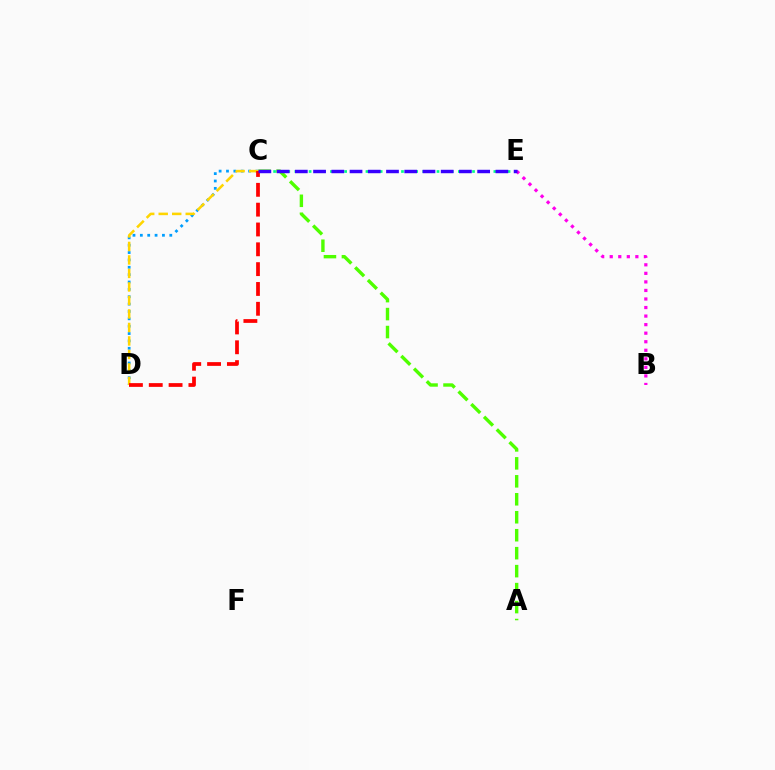{('C', 'E'): [{'color': '#00ff86', 'line_style': 'dotted', 'thickness': 1.93}, {'color': '#3700ff', 'line_style': 'dashed', 'thickness': 2.48}], ('C', 'D'): [{'color': '#009eff', 'line_style': 'dotted', 'thickness': 2.0}, {'color': '#ffd500', 'line_style': 'dashed', 'thickness': 1.83}, {'color': '#ff0000', 'line_style': 'dashed', 'thickness': 2.69}], ('B', 'E'): [{'color': '#ff00ed', 'line_style': 'dotted', 'thickness': 2.32}], ('A', 'C'): [{'color': '#4fff00', 'line_style': 'dashed', 'thickness': 2.44}]}